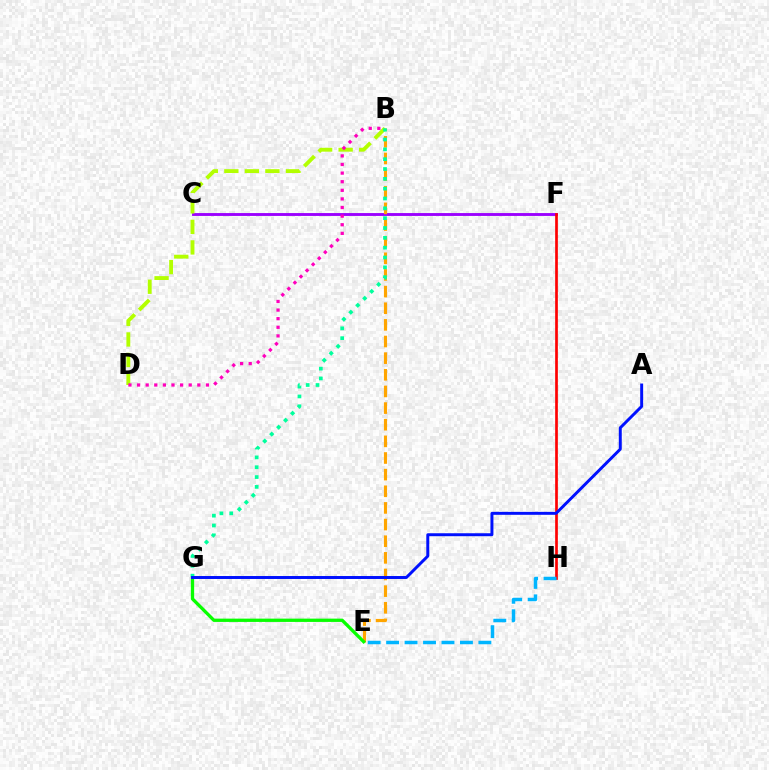{('C', 'F'): [{'color': '#9b00ff', 'line_style': 'solid', 'thickness': 2.06}], ('B', 'E'): [{'color': '#ffa500', 'line_style': 'dashed', 'thickness': 2.26}], ('F', 'H'): [{'color': '#ff0000', 'line_style': 'solid', 'thickness': 1.93}], ('E', 'H'): [{'color': '#00b5ff', 'line_style': 'dashed', 'thickness': 2.51}], ('B', 'D'): [{'color': '#b3ff00', 'line_style': 'dashed', 'thickness': 2.79}, {'color': '#ff00bd', 'line_style': 'dotted', 'thickness': 2.34}], ('E', 'G'): [{'color': '#08ff00', 'line_style': 'solid', 'thickness': 2.37}], ('B', 'G'): [{'color': '#00ff9d', 'line_style': 'dotted', 'thickness': 2.67}], ('A', 'G'): [{'color': '#0010ff', 'line_style': 'solid', 'thickness': 2.12}]}